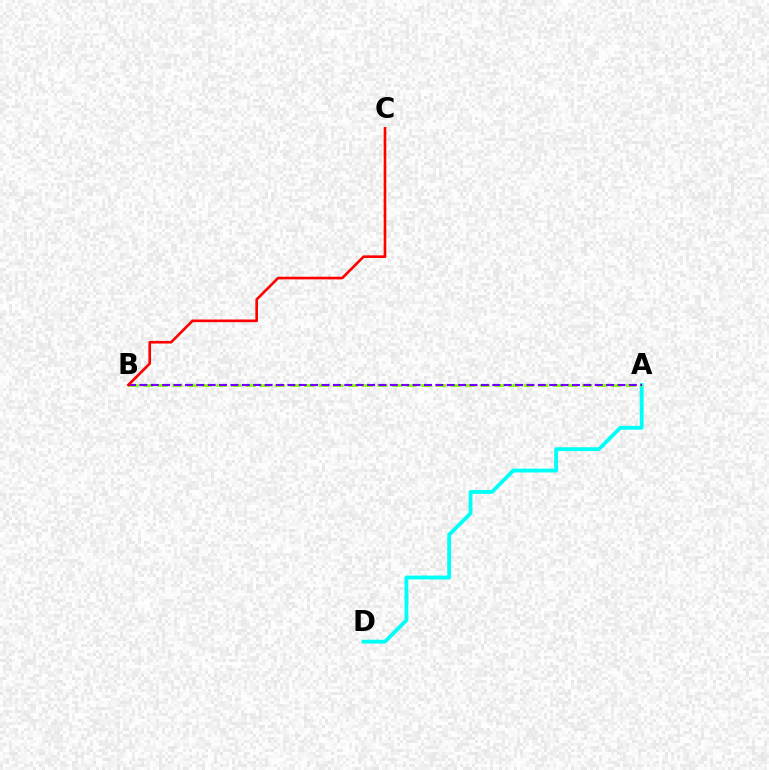{('A', 'D'): [{'color': '#00fff6', 'line_style': 'solid', 'thickness': 2.76}], ('A', 'B'): [{'color': '#84ff00', 'line_style': 'dashed', 'thickness': 1.99}, {'color': '#7200ff', 'line_style': 'dashed', 'thickness': 1.55}], ('B', 'C'): [{'color': '#ff0000', 'line_style': 'solid', 'thickness': 1.89}]}